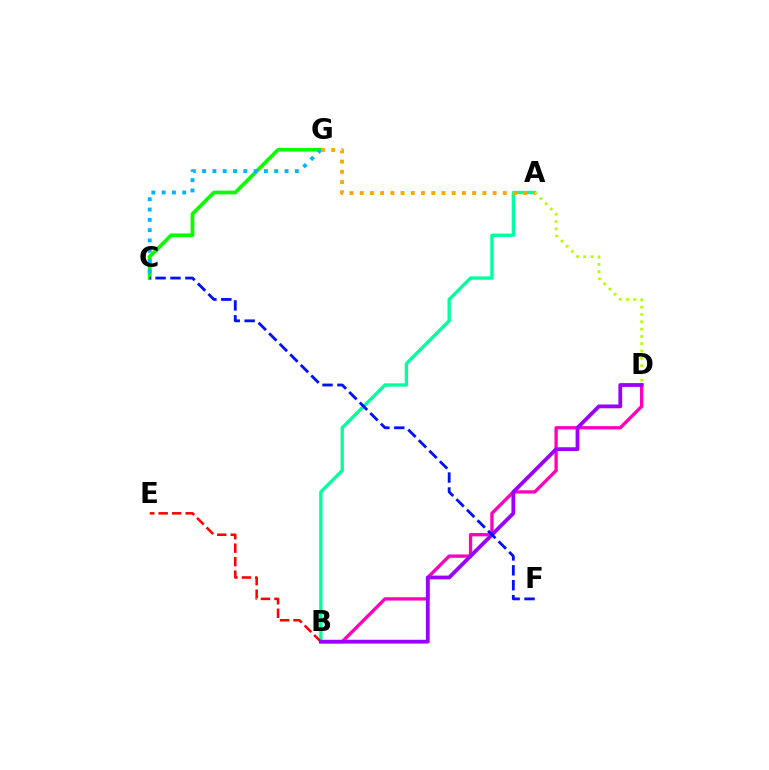{('C', 'G'): [{'color': '#08ff00', 'line_style': 'solid', 'thickness': 2.67}, {'color': '#00b5ff', 'line_style': 'dotted', 'thickness': 2.8}], ('B', 'D'): [{'color': '#ff00bd', 'line_style': 'solid', 'thickness': 2.39}, {'color': '#9b00ff', 'line_style': 'solid', 'thickness': 2.74}], ('A', 'B'): [{'color': '#00ff9d', 'line_style': 'solid', 'thickness': 2.4}], ('B', 'E'): [{'color': '#ff0000', 'line_style': 'dashed', 'thickness': 1.83}], ('A', 'D'): [{'color': '#b3ff00', 'line_style': 'dotted', 'thickness': 1.99}], ('A', 'G'): [{'color': '#ffa500', 'line_style': 'dotted', 'thickness': 2.78}], ('C', 'F'): [{'color': '#0010ff', 'line_style': 'dashed', 'thickness': 2.03}]}